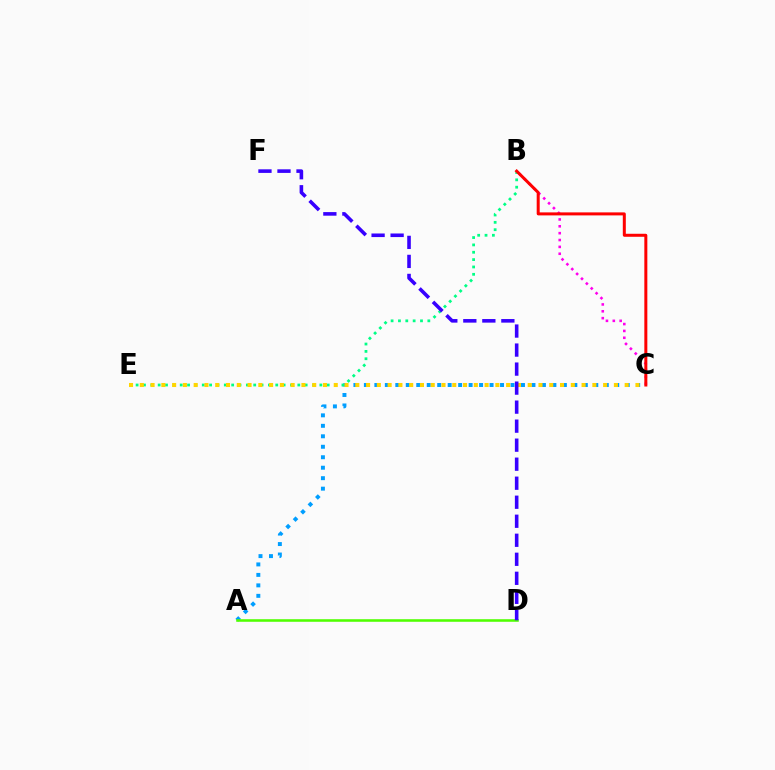{('B', 'C'): [{'color': '#ff00ed', 'line_style': 'dotted', 'thickness': 1.86}, {'color': '#ff0000', 'line_style': 'solid', 'thickness': 2.16}], ('A', 'C'): [{'color': '#009eff', 'line_style': 'dotted', 'thickness': 2.85}], ('B', 'E'): [{'color': '#00ff86', 'line_style': 'dotted', 'thickness': 2.0}], ('A', 'D'): [{'color': '#4fff00', 'line_style': 'solid', 'thickness': 1.85}], ('C', 'E'): [{'color': '#ffd500', 'line_style': 'dotted', 'thickness': 2.93}], ('D', 'F'): [{'color': '#3700ff', 'line_style': 'dashed', 'thickness': 2.58}]}